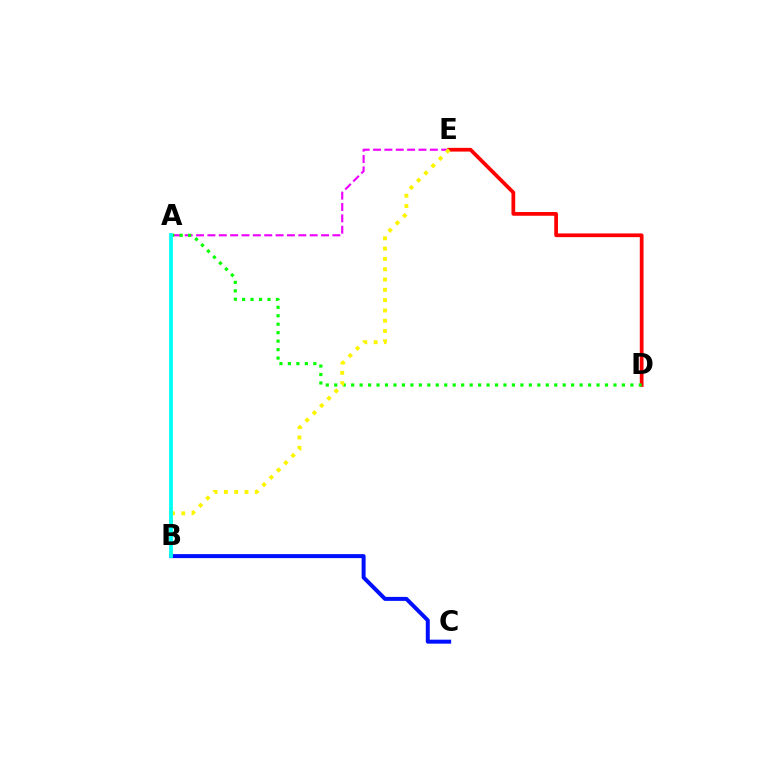{('A', 'E'): [{'color': '#ee00ff', 'line_style': 'dashed', 'thickness': 1.54}], ('D', 'E'): [{'color': '#ff0000', 'line_style': 'solid', 'thickness': 2.68}], ('B', 'C'): [{'color': '#0010ff', 'line_style': 'solid', 'thickness': 2.87}], ('A', 'D'): [{'color': '#08ff00', 'line_style': 'dotted', 'thickness': 2.3}], ('B', 'E'): [{'color': '#fcf500', 'line_style': 'dotted', 'thickness': 2.8}], ('A', 'B'): [{'color': '#00fff6', 'line_style': 'solid', 'thickness': 2.72}]}